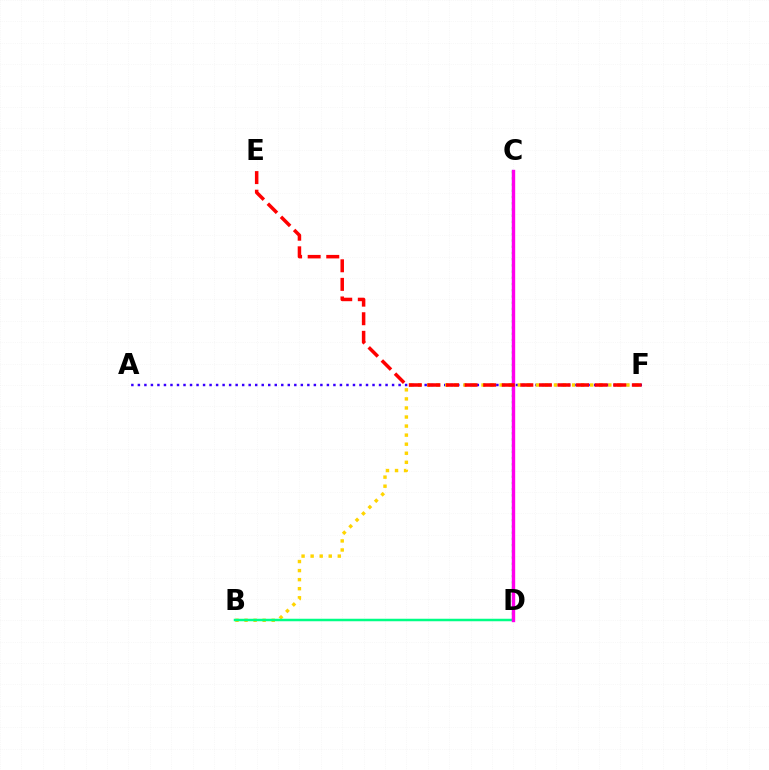{('A', 'F'): [{'color': '#3700ff', 'line_style': 'dotted', 'thickness': 1.77}], ('C', 'D'): [{'color': '#4fff00', 'line_style': 'dotted', 'thickness': 1.69}, {'color': '#009eff', 'line_style': 'solid', 'thickness': 1.53}, {'color': '#ff00ed', 'line_style': 'solid', 'thickness': 2.43}], ('B', 'F'): [{'color': '#ffd500', 'line_style': 'dotted', 'thickness': 2.46}], ('B', 'D'): [{'color': '#00ff86', 'line_style': 'solid', 'thickness': 1.8}], ('E', 'F'): [{'color': '#ff0000', 'line_style': 'dashed', 'thickness': 2.52}]}